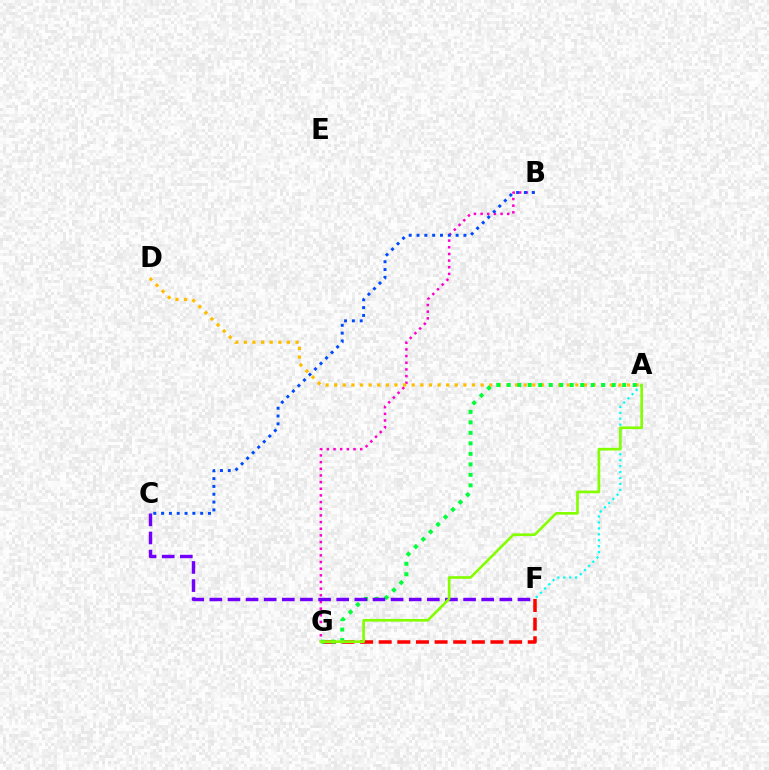{('B', 'G'): [{'color': '#ff00cf', 'line_style': 'dotted', 'thickness': 1.81}], ('A', 'F'): [{'color': '#00fff6', 'line_style': 'dotted', 'thickness': 1.61}], ('F', 'G'): [{'color': '#ff0000', 'line_style': 'dashed', 'thickness': 2.53}], ('A', 'D'): [{'color': '#ffbd00', 'line_style': 'dotted', 'thickness': 2.34}], ('A', 'G'): [{'color': '#00ff39', 'line_style': 'dotted', 'thickness': 2.85}, {'color': '#84ff00', 'line_style': 'solid', 'thickness': 1.91}], ('C', 'F'): [{'color': '#7200ff', 'line_style': 'dashed', 'thickness': 2.46}], ('B', 'C'): [{'color': '#004bff', 'line_style': 'dotted', 'thickness': 2.12}]}